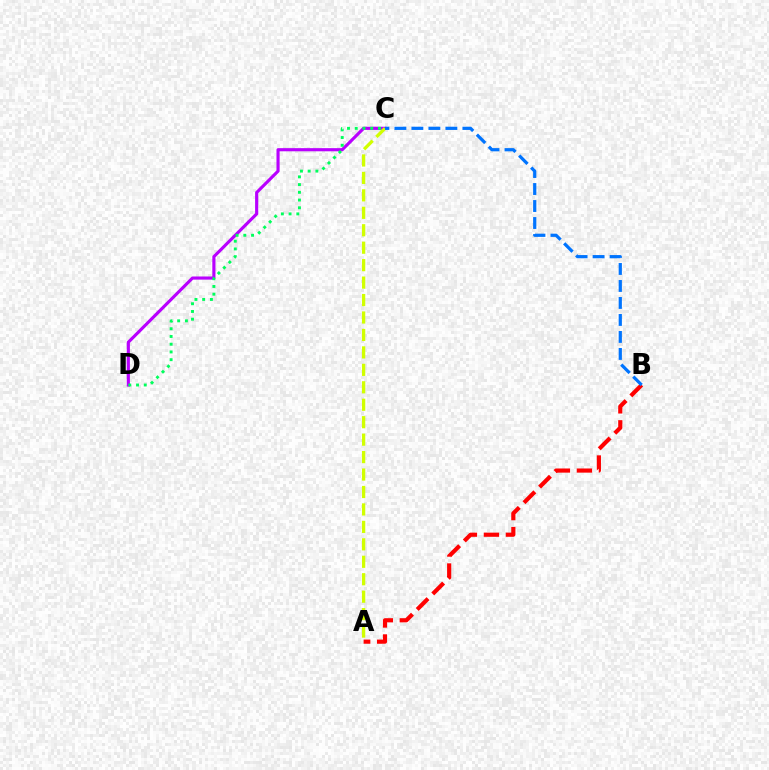{('C', 'D'): [{'color': '#b900ff', 'line_style': 'solid', 'thickness': 2.26}, {'color': '#00ff5c', 'line_style': 'dotted', 'thickness': 2.1}], ('A', 'C'): [{'color': '#d1ff00', 'line_style': 'dashed', 'thickness': 2.37}], ('A', 'B'): [{'color': '#ff0000', 'line_style': 'dashed', 'thickness': 2.99}], ('B', 'C'): [{'color': '#0074ff', 'line_style': 'dashed', 'thickness': 2.31}]}